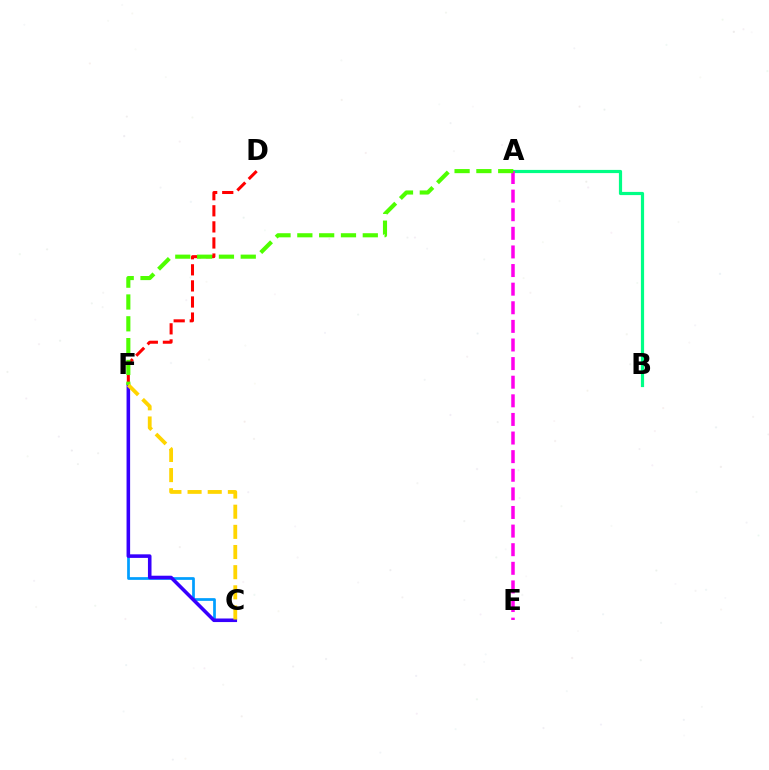{('A', 'B'): [{'color': '#00ff86', 'line_style': 'solid', 'thickness': 2.3}], ('C', 'F'): [{'color': '#009eff', 'line_style': 'solid', 'thickness': 1.96}, {'color': '#3700ff', 'line_style': 'solid', 'thickness': 2.57}, {'color': '#ffd500', 'line_style': 'dashed', 'thickness': 2.74}], ('A', 'E'): [{'color': '#ff00ed', 'line_style': 'dashed', 'thickness': 2.53}], ('D', 'F'): [{'color': '#ff0000', 'line_style': 'dashed', 'thickness': 2.18}], ('A', 'F'): [{'color': '#4fff00', 'line_style': 'dashed', 'thickness': 2.96}]}